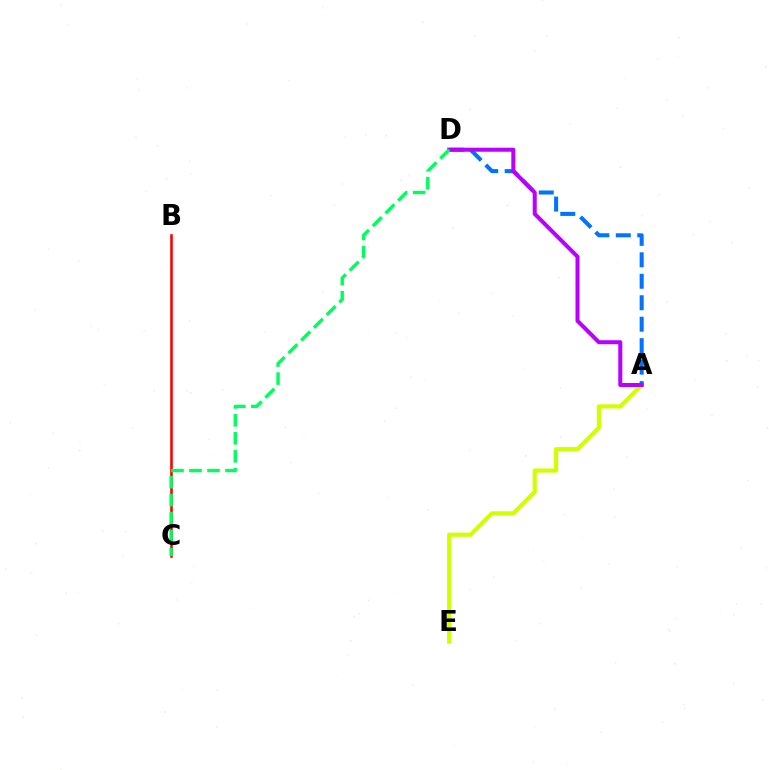{('A', 'E'): [{'color': '#d1ff00', 'line_style': 'solid', 'thickness': 2.98}], ('A', 'D'): [{'color': '#0074ff', 'line_style': 'dashed', 'thickness': 2.92}, {'color': '#b900ff', 'line_style': 'solid', 'thickness': 2.89}], ('B', 'C'): [{'color': '#ff0000', 'line_style': 'solid', 'thickness': 1.85}], ('C', 'D'): [{'color': '#00ff5c', 'line_style': 'dashed', 'thickness': 2.45}]}